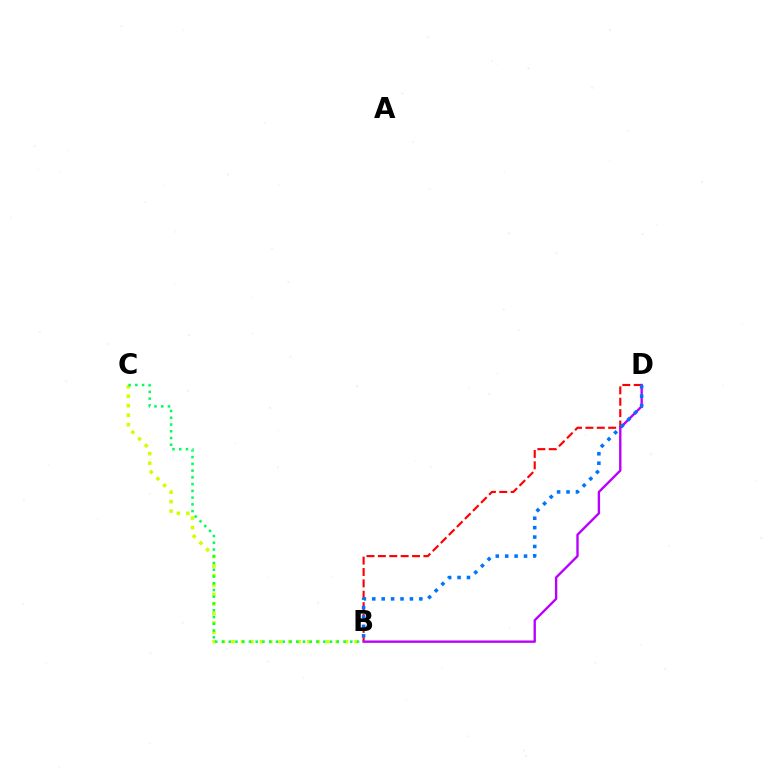{('B', 'C'): [{'color': '#d1ff00', 'line_style': 'dotted', 'thickness': 2.57}, {'color': '#00ff5c', 'line_style': 'dotted', 'thickness': 1.83}], ('B', 'D'): [{'color': '#ff0000', 'line_style': 'dashed', 'thickness': 1.55}, {'color': '#b900ff', 'line_style': 'solid', 'thickness': 1.7}, {'color': '#0074ff', 'line_style': 'dotted', 'thickness': 2.56}]}